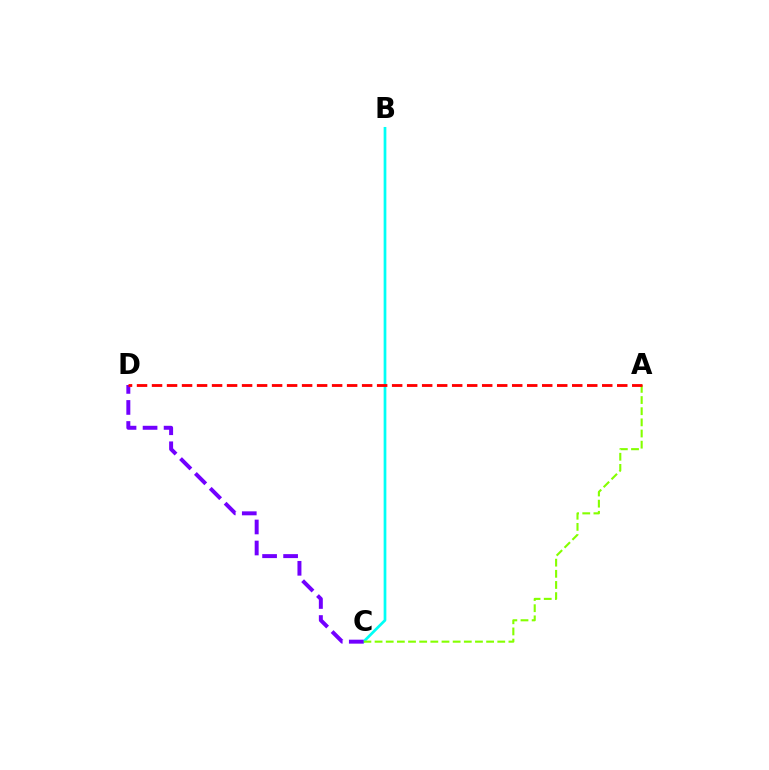{('B', 'C'): [{'color': '#00fff6', 'line_style': 'solid', 'thickness': 1.96}], ('A', 'C'): [{'color': '#84ff00', 'line_style': 'dashed', 'thickness': 1.52}], ('C', 'D'): [{'color': '#7200ff', 'line_style': 'dashed', 'thickness': 2.86}], ('A', 'D'): [{'color': '#ff0000', 'line_style': 'dashed', 'thickness': 2.04}]}